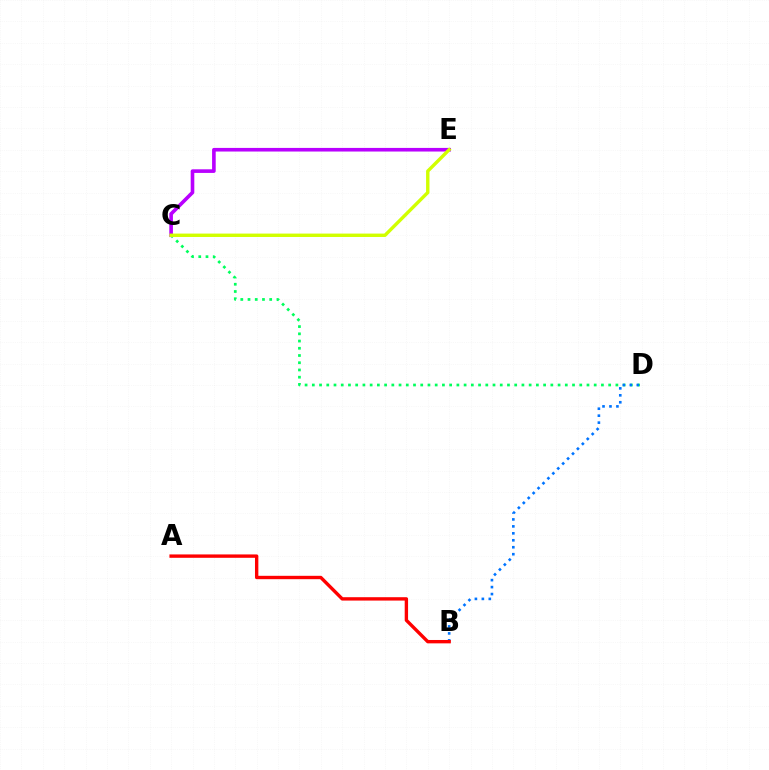{('C', 'D'): [{'color': '#00ff5c', 'line_style': 'dotted', 'thickness': 1.96}], ('B', 'D'): [{'color': '#0074ff', 'line_style': 'dotted', 'thickness': 1.89}], ('C', 'E'): [{'color': '#b900ff', 'line_style': 'solid', 'thickness': 2.61}, {'color': '#d1ff00', 'line_style': 'solid', 'thickness': 2.45}], ('A', 'B'): [{'color': '#ff0000', 'line_style': 'solid', 'thickness': 2.43}]}